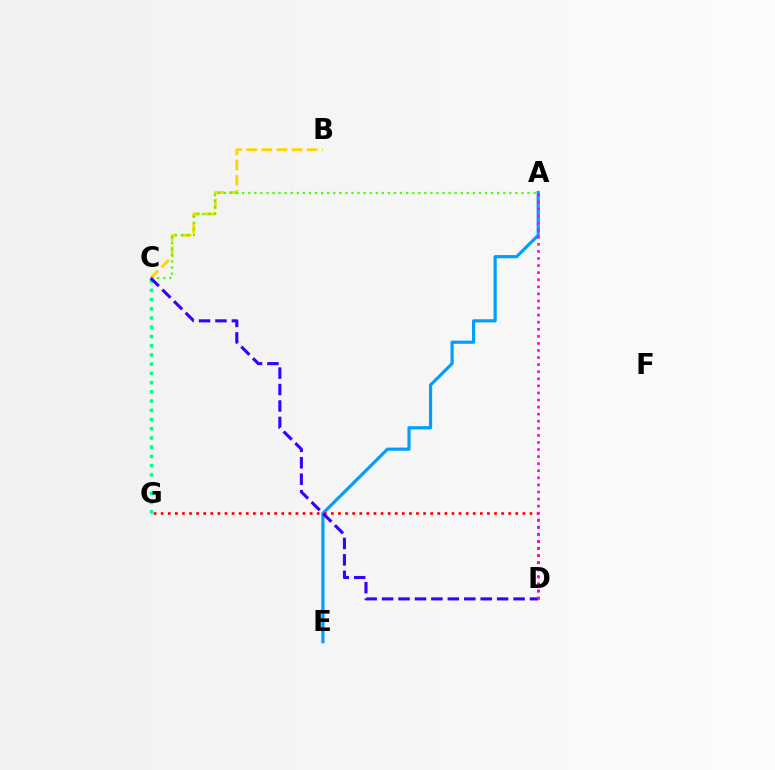{('C', 'G'): [{'color': '#00ff86', 'line_style': 'dotted', 'thickness': 2.51}], ('A', 'E'): [{'color': '#009eff', 'line_style': 'solid', 'thickness': 2.29}], ('D', 'G'): [{'color': '#ff0000', 'line_style': 'dotted', 'thickness': 1.93}], ('B', 'C'): [{'color': '#ffd500', 'line_style': 'dashed', 'thickness': 2.05}], ('A', 'C'): [{'color': '#4fff00', 'line_style': 'dotted', 'thickness': 1.65}], ('C', 'D'): [{'color': '#3700ff', 'line_style': 'dashed', 'thickness': 2.23}], ('A', 'D'): [{'color': '#ff00ed', 'line_style': 'dotted', 'thickness': 1.92}]}